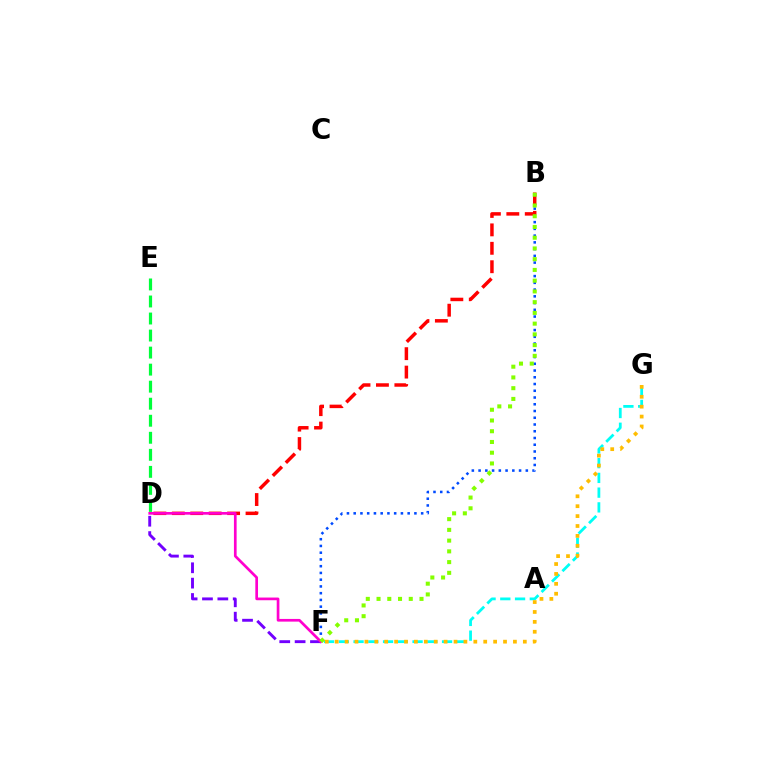{('B', 'F'): [{'color': '#004bff', 'line_style': 'dotted', 'thickness': 1.83}, {'color': '#84ff00', 'line_style': 'dotted', 'thickness': 2.92}], ('D', 'E'): [{'color': '#00ff39', 'line_style': 'dashed', 'thickness': 2.31}], ('F', 'G'): [{'color': '#00fff6', 'line_style': 'dashed', 'thickness': 2.0}, {'color': '#ffbd00', 'line_style': 'dotted', 'thickness': 2.69}], ('D', 'F'): [{'color': '#7200ff', 'line_style': 'dashed', 'thickness': 2.09}, {'color': '#ff00cf', 'line_style': 'solid', 'thickness': 1.94}], ('B', 'D'): [{'color': '#ff0000', 'line_style': 'dashed', 'thickness': 2.5}]}